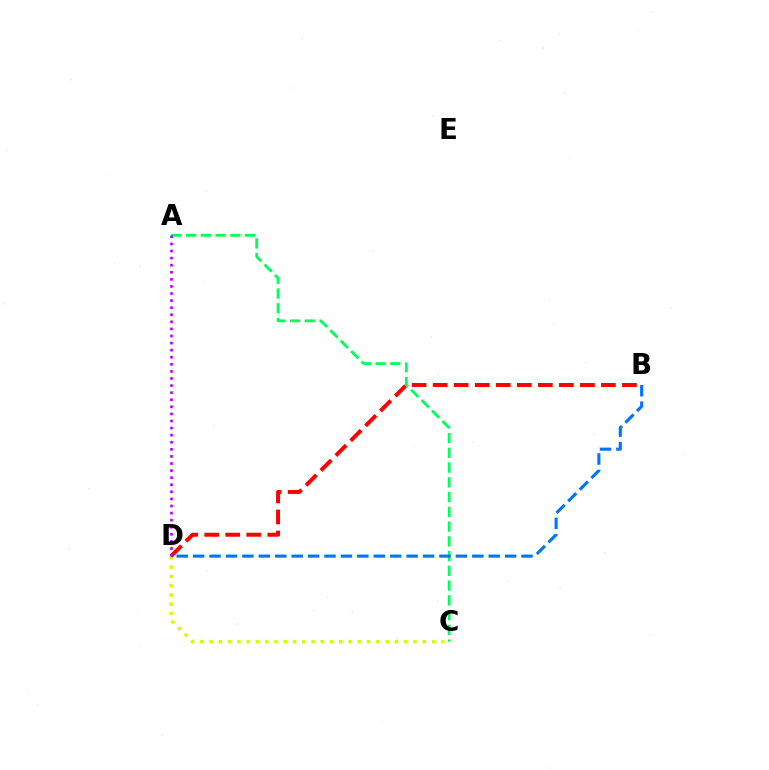{('C', 'D'): [{'color': '#d1ff00', 'line_style': 'dotted', 'thickness': 2.52}], ('B', 'D'): [{'color': '#ff0000', 'line_style': 'dashed', 'thickness': 2.86}, {'color': '#0074ff', 'line_style': 'dashed', 'thickness': 2.23}], ('A', 'C'): [{'color': '#00ff5c', 'line_style': 'dashed', 'thickness': 2.0}], ('A', 'D'): [{'color': '#b900ff', 'line_style': 'dotted', 'thickness': 1.92}]}